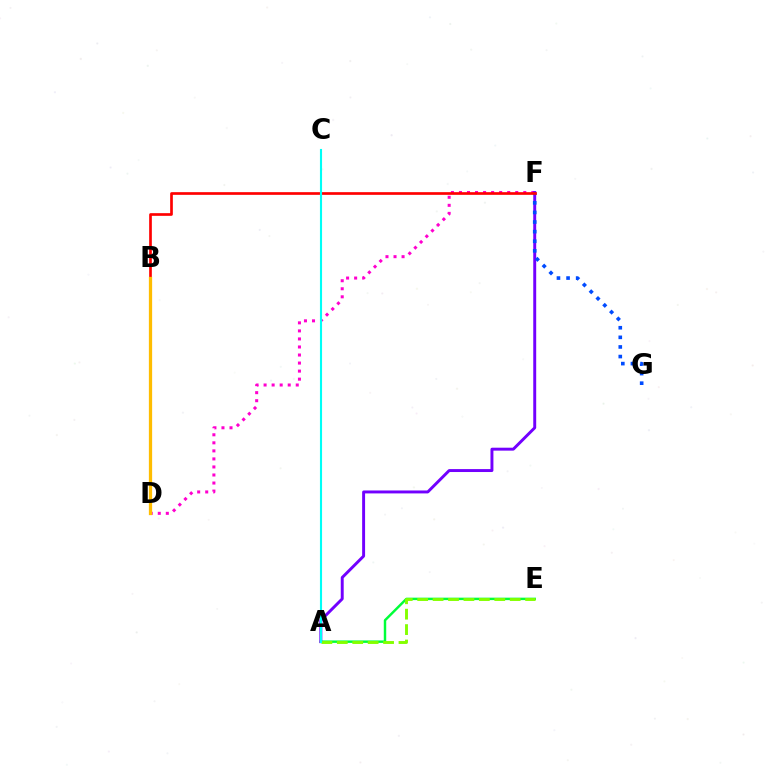{('D', 'F'): [{'color': '#ff00cf', 'line_style': 'dotted', 'thickness': 2.18}], ('A', 'E'): [{'color': '#00ff39', 'line_style': 'solid', 'thickness': 1.76}, {'color': '#84ff00', 'line_style': 'dashed', 'thickness': 2.09}], ('A', 'F'): [{'color': '#7200ff', 'line_style': 'solid', 'thickness': 2.11}], ('F', 'G'): [{'color': '#004bff', 'line_style': 'dotted', 'thickness': 2.61}], ('B', 'F'): [{'color': '#ff0000', 'line_style': 'solid', 'thickness': 1.93}], ('B', 'D'): [{'color': '#ffbd00', 'line_style': 'solid', 'thickness': 2.35}], ('A', 'C'): [{'color': '#00fff6', 'line_style': 'solid', 'thickness': 1.52}]}